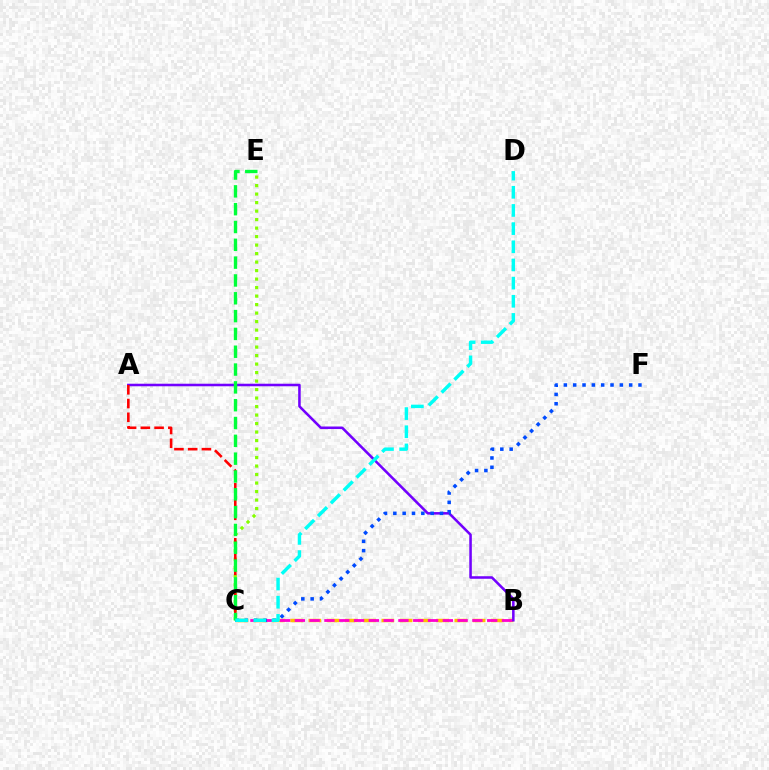{('B', 'C'): [{'color': '#ffbd00', 'line_style': 'dashed', 'thickness': 2.48}, {'color': '#ff00cf', 'line_style': 'dashed', 'thickness': 2.01}], ('C', 'E'): [{'color': '#84ff00', 'line_style': 'dotted', 'thickness': 2.31}, {'color': '#00ff39', 'line_style': 'dashed', 'thickness': 2.42}], ('A', 'B'): [{'color': '#7200ff', 'line_style': 'solid', 'thickness': 1.83}], ('A', 'C'): [{'color': '#ff0000', 'line_style': 'dashed', 'thickness': 1.87}], ('C', 'F'): [{'color': '#004bff', 'line_style': 'dotted', 'thickness': 2.54}], ('C', 'D'): [{'color': '#00fff6', 'line_style': 'dashed', 'thickness': 2.47}]}